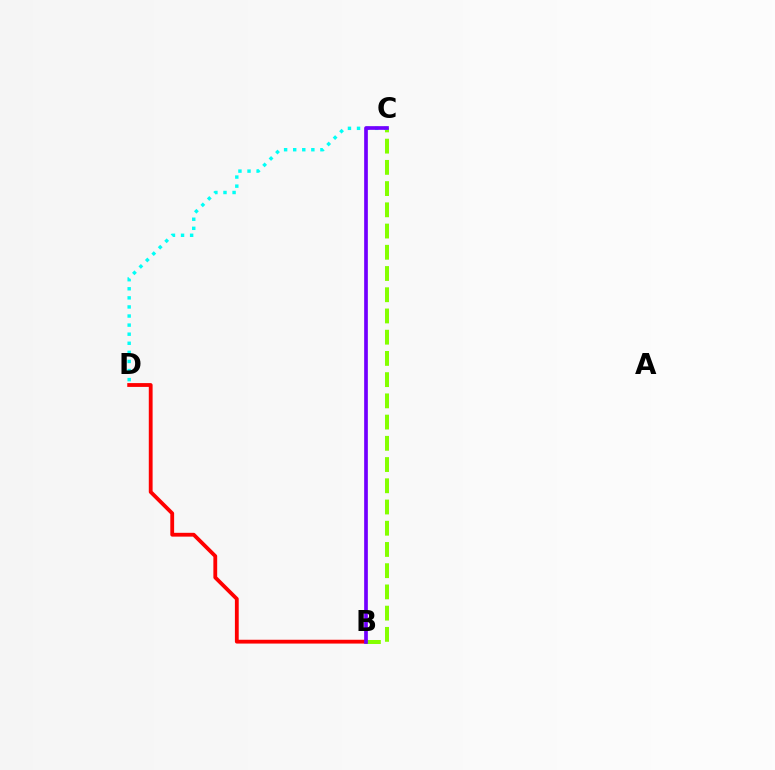{('B', 'D'): [{'color': '#ff0000', 'line_style': 'solid', 'thickness': 2.74}], ('B', 'C'): [{'color': '#84ff00', 'line_style': 'dashed', 'thickness': 2.88}, {'color': '#7200ff', 'line_style': 'solid', 'thickness': 2.66}], ('C', 'D'): [{'color': '#00fff6', 'line_style': 'dotted', 'thickness': 2.47}]}